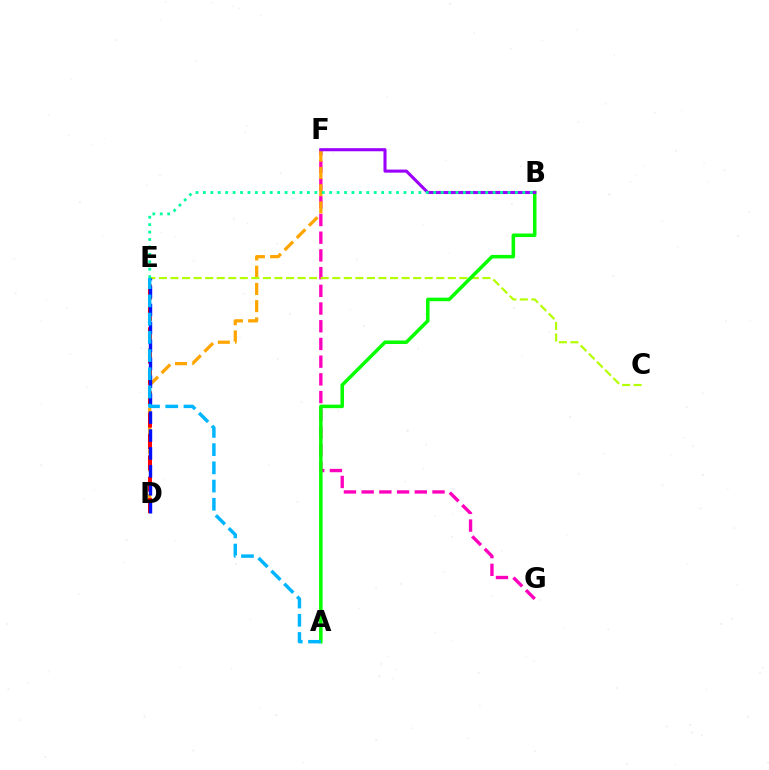{('F', 'G'): [{'color': '#ff00bd', 'line_style': 'dashed', 'thickness': 2.41}], ('D', 'F'): [{'color': '#ffa500', 'line_style': 'dashed', 'thickness': 2.34}], ('C', 'E'): [{'color': '#b3ff00', 'line_style': 'dashed', 'thickness': 1.57}], ('D', 'E'): [{'color': '#ff0000', 'line_style': 'dashed', 'thickness': 2.9}, {'color': '#0010ff', 'line_style': 'dashed', 'thickness': 2.44}], ('A', 'B'): [{'color': '#08ff00', 'line_style': 'solid', 'thickness': 2.54}], ('B', 'F'): [{'color': '#9b00ff', 'line_style': 'solid', 'thickness': 2.22}], ('B', 'E'): [{'color': '#00ff9d', 'line_style': 'dotted', 'thickness': 2.02}], ('A', 'E'): [{'color': '#00b5ff', 'line_style': 'dashed', 'thickness': 2.47}]}